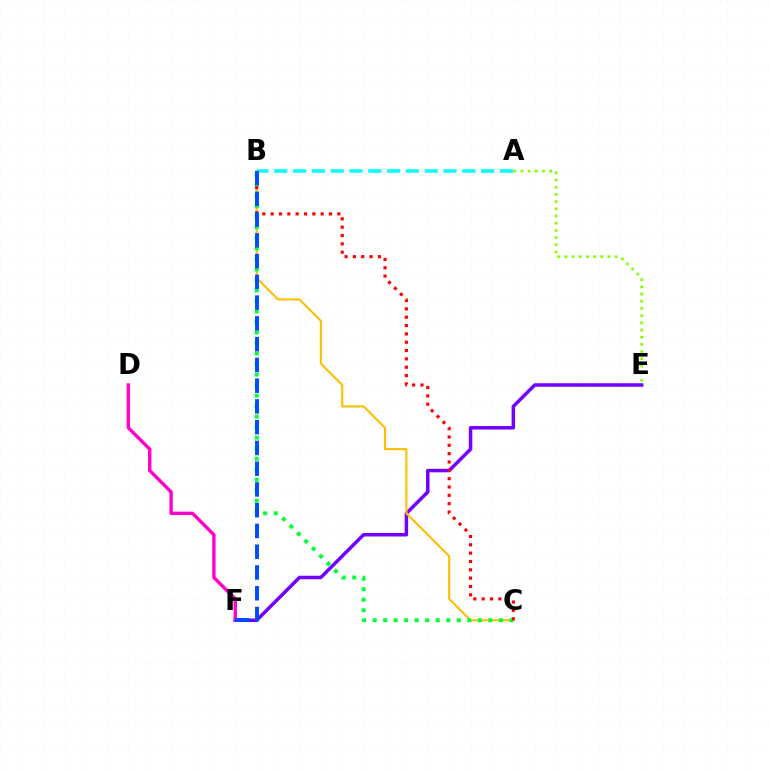{('E', 'F'): [{'color': '#7200ff', 'line_style': 'solid', 'thickness': 2.52}], ('B', 'C'): [{'color': '#ffbd00', 'line_style': 'solid', 'thickness': 1.51}, {'color': '#00ff39', 'line_style': 'dotted', 'thickness': 2.86}, {'color': '#ff0000', 'line_style': 'dotted', 'thickness': 2.26}], ('A', 'B'): [{'color': '#00fff6', 'line_style': 'dashed', 'thickness': 2.55}], ('D', 'F'): [{'color': '#ff00cf', 'line_style': 'solid', 'thickness': 2.44}], ('B', 'F'): [{'color': '#004bff', 'line_style': 'dashed', 'thickness': 2.82}], ('A', 'E'): [{'color': '#84ff00', 'line_style': 'dotted', 'thickness': 1.95}]}